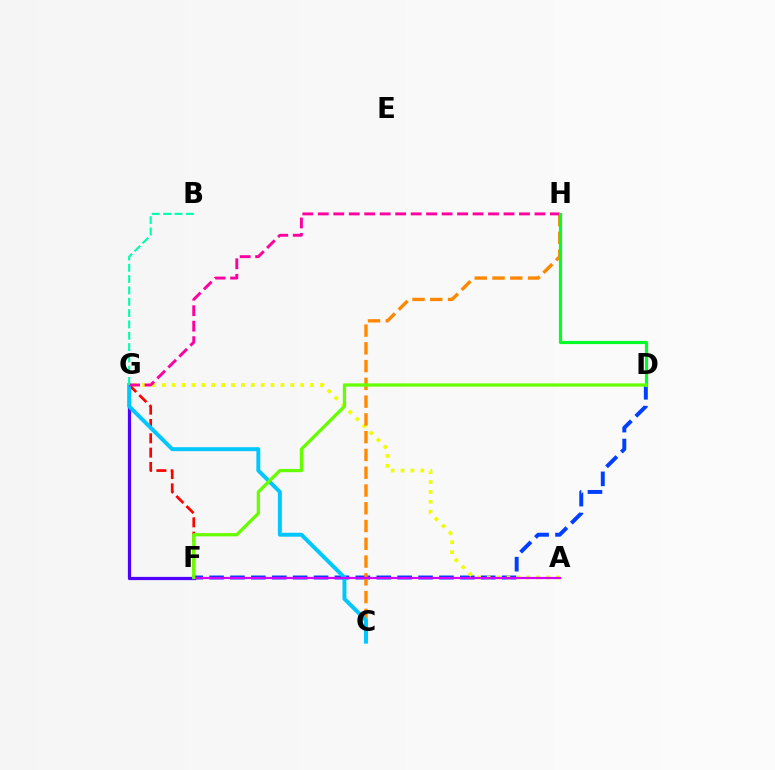{('D', 'F'): [{'color': '#003fff', 'line_style': 'dashed', 'thickness': 2.84}, {'color': '#66ff00', 'line_style': 'solid', 'thickness': 2.34}], ('A', 'G'): [{'color': '#eeff00', 'line_style': 'dotted', 'thickness': 2.68}], ('F', 'G'): [{'color': '#ff0000', 'line_style': 'dashed', 'thickness': 1.94}, {'color': '#4f00ff', 'line_style': 'solid', 'thickness': 2.33}], ('C', 'H'): [{'color': '#ff8800', 'line_style': 'dashed', 'thickness': 2.41}], ('C', 'G'): [{'color': '#00c7ff', 'line_style': 'solid', 'thickness': 2.84}], ('G', 'H'): [{'color': '#ff00a0', 'line_style': 'dashed', 'thickness': 2.1}], ('A', 'F'): [{'color': '#d600ff', 'line_style': 'solid', 'thickness': 1.59}], ('B', 'G'): [{'color': '#00ffaf', 'line_style': 'dashed', 'thickness': 1.54}], ('D', 'H'): [{'color': '#00ff27', 'line_style': 'solid', 'thickness': 2.29}]}